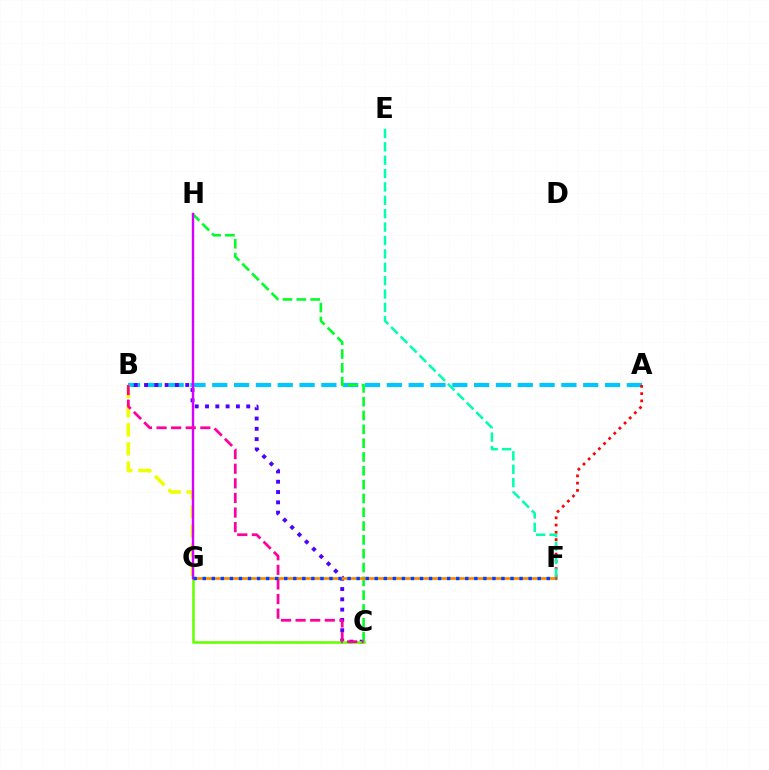{('A', 'B'): [{'color': '#00c7ff', 'line_style': 'dashed', 'thickness': 2.96}], ('A', 'F'): [{'color': '#ff0000', 'line_style': 'dotted', 'thickness': 1.97}], ('B', 'C'): [{'color': '#4f00ff', 'line_style': 'dotted', 'thickness': 2.8}, {'color': '#ff00a0', 'line_style': 'dashed', 'thickness': 1.98}], ('B', 'G'): [{'color': '#eeff00', 'line_style': 'dashed', 'thickness': 2.59}], ('C', 'G'): [{'color': '#66ff00', 'line_style': 'solid', 'thickness': 1.86}], ('C', 'H'): [{'color': '#00ff27', 'line_style': 'dashed', 'thickness': 1.88}], ('E', 'F'): [{'color': '#00ffaf', 'line_style': 'dashed', 'thickness': 1.82}], ('F', 'G'): [{'color': '#ff8800', 'line_style': 'solid', 'thickness': 1.97}, {'color': '#003fff', 'line_style': 'dotted', 'thickness': 2.46}], ('G', 'H'): [{'color': '#d600ff', 'line_style': 'solid', 'thickness': 1.73}]}